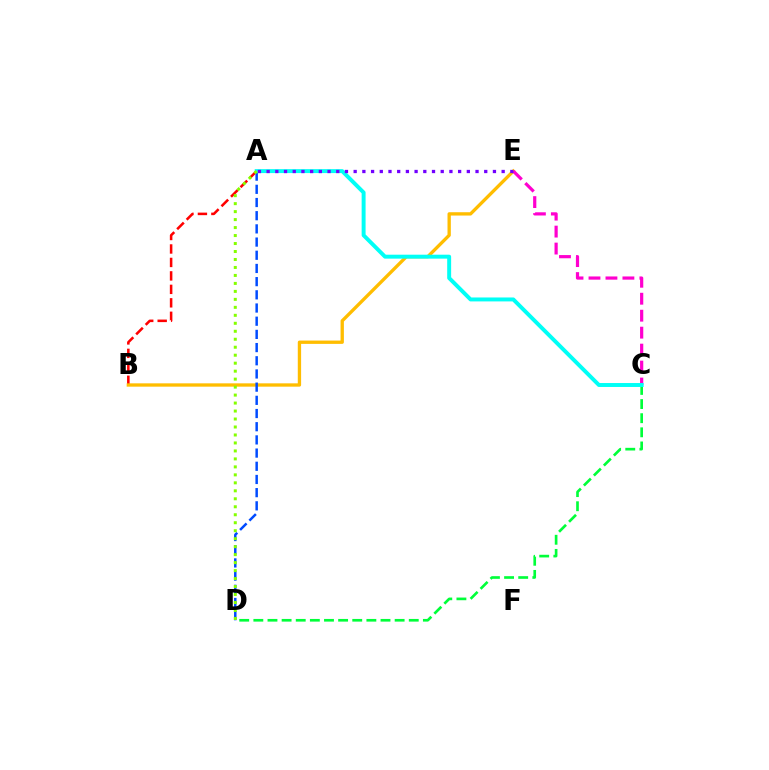{('A', 'B'): [{'color': '#ff0000', 'line_style': 'dashed', 'thickness': 1.83}], ('B', 'E'): [{'color': '#ffbd00', 'line_style': 'solid', 'thickness': 2.4}], ('A', 'D'): [{'color': '#004bff', 'line_style': 'dashed', 'thickness': 1.79}, {'color': '#84ff00', 'line_style': 'dotted', 'thickness': 2.17}], ('C', 'D'): [{'color': '#00ff39', 'line_style': 'dashed', 'thickness': 1.92}], ('C', 'E'): [{'color': '#ff00cf', 'line_style': 'dashed', 'thickness': 2.3}], ('A', 'C'): [{'color': '#00fff6', 'line_style': 'solid', 'thickness': 2.84}], ('A', 'E'): [{'color': '#7200ff', 'line_style': 'dotted', 'thickness': 2.37}]}